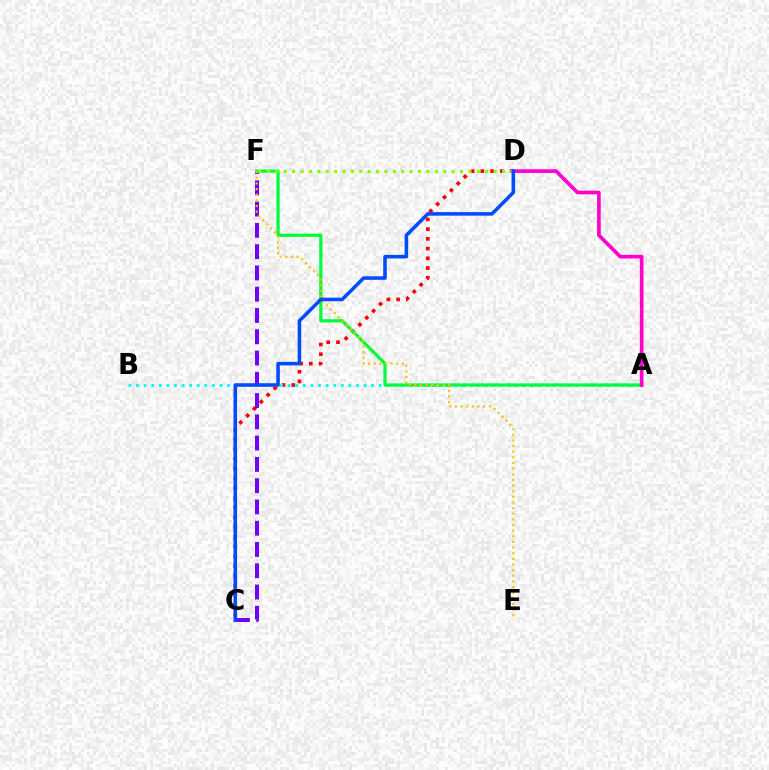{('C', 'D'): [{'color': '#ff0000', 'line_style': 'dotted', 'thickness': 2.64}, {'color': '#004bff', 'line_style': 'solid', 'thickness': 2.55}], ('C', 'F'): [{'color': '#7200ff', 'line_style': 'dashed', 'thickness': 2.89}], ('A', 'B'): [{'color': '#00fff6', 'line_style': 'dotted', 'thickness': 2.06}], ('A', 'F'): [{'color': '#00ff39', 'line_style': 'solid', 'thickness': 2.34}], ('A', 'D'): [{'color': '#ff00cf', 'line_style': 'solid', 'thickness': 2.63}], ('E', 'F'): [{'color': '#ffbd00', 'line_style': 'dotted', 'thickness': 1.53}], ('D', 'F'): [{'color': '#84ff00', 'line_style': 'dotted', 'thickness': 2.28}]}